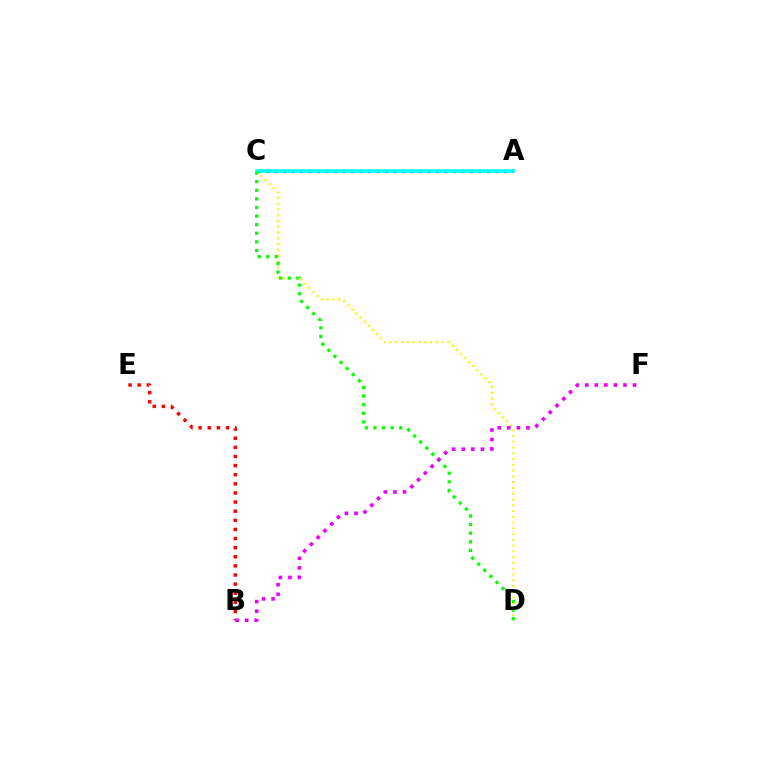{('C', 'D'): [{'color': '#fcf500', 'line_style': 'dotted', 'thickness': 1.57}, {'color': '#08ff00', 'line_style': 'dotted', 'thickness': 2.34}], ('A', 'C'): [{'color': '#0010ff', 'line_style': 'dotted', 'thickness': 2.31}, {'color': '#00fff6', 'line_style': 'solid', 'thickness': 2.65}], ('B', 'E'): [{'color': '#ff0000', 'line_style': 'dotted', 'thickness': 2.48}], ('B', 'F'): [{'color': '#ee00ff', 'line_style': 'dotted', 'thickness': 2.6}]}